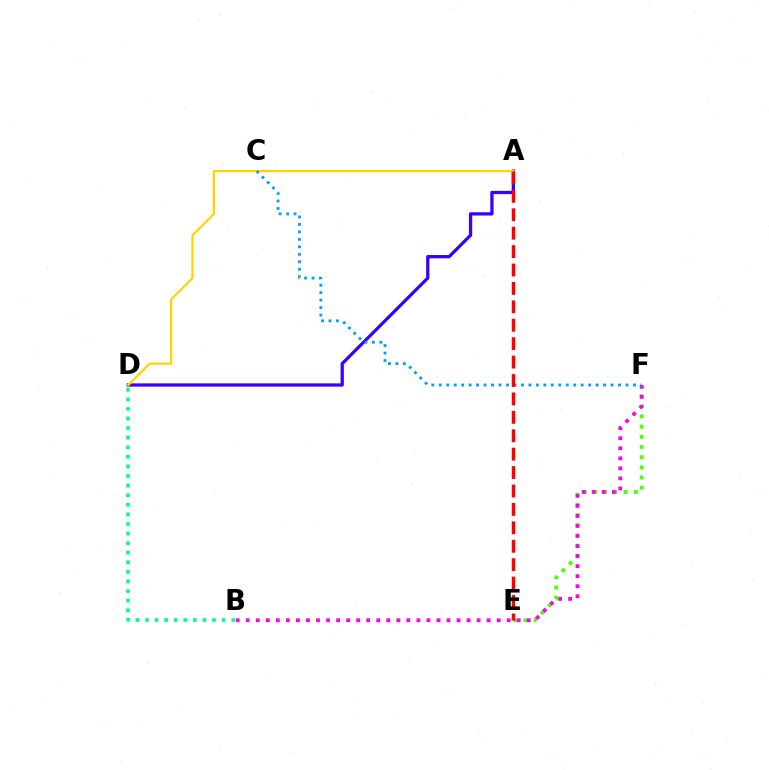{('E', 'F'): [{'color': '#4fff00', 'line_style': 'dotted', 'thickness': 2.76}], ('A', 'D'): [{'color': '#3700ff', 'line_style': 'solid', 'thickness': 2.35}, {'color': '#ffd500', 'line_style': 'solid', 'thickness': 1.63}], ('B', 'F'): [{'color': '#ff00ed', 'line_style': 'dotted', 'thickness': 2.73}], ('B', 'D'): [{'color': '#00ff86', 'line_style': 'dotted', 'thickness': 2.6}], ('C', 'F'): [{'color': '#009eff', 'line_style': 'dotted', 'thickness': 2.03}], ('A', 'E'): [{'color': '#ff0000', 'line_style': 'dashed', 'thickness': 2.5}]}